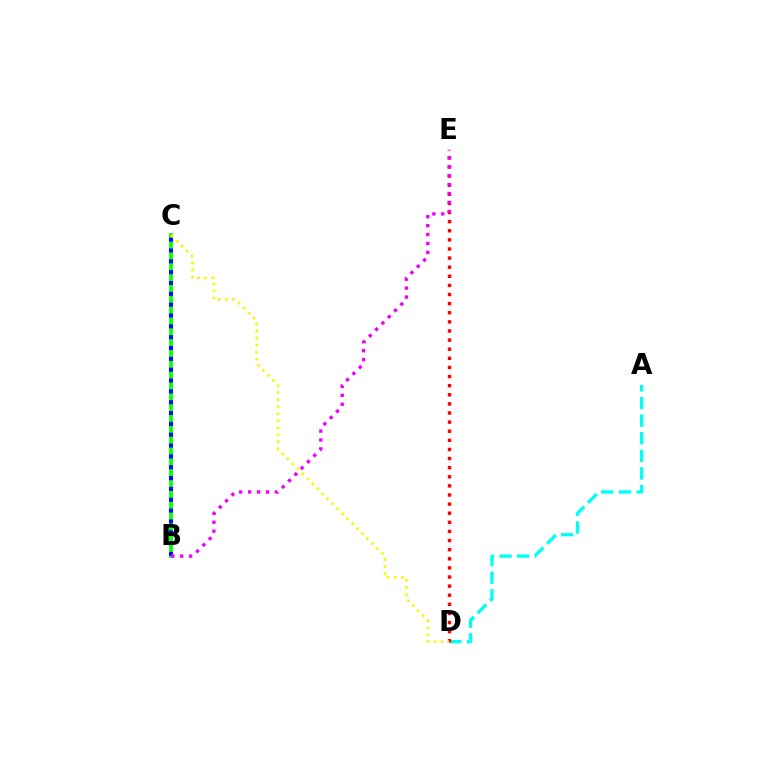{('A', 'D'): [{'color': '#00fff6', 'line_style': 'dashed', 'thickness': 2.39}], ('D', 'E'): [{'color': '#ff0000', 'line_style': 'dotted', 'thickness': 2.48}], ('B', 'C'): [{'color': '#08ff00', 'line_style': 'solid', 'thickness': 2.7}, {'color': '#0010ff', 'line_style': 'dotted', 'thickness': 2.94}], ('C', 'D'): [{'color': '#fcf500', 'line_style': 'dotted', 'thickness': 1.91}], ('B', 'E'): [{'color': '#ee00ff', 'line_style': 'dotted', 'thickness': 2.42}]}